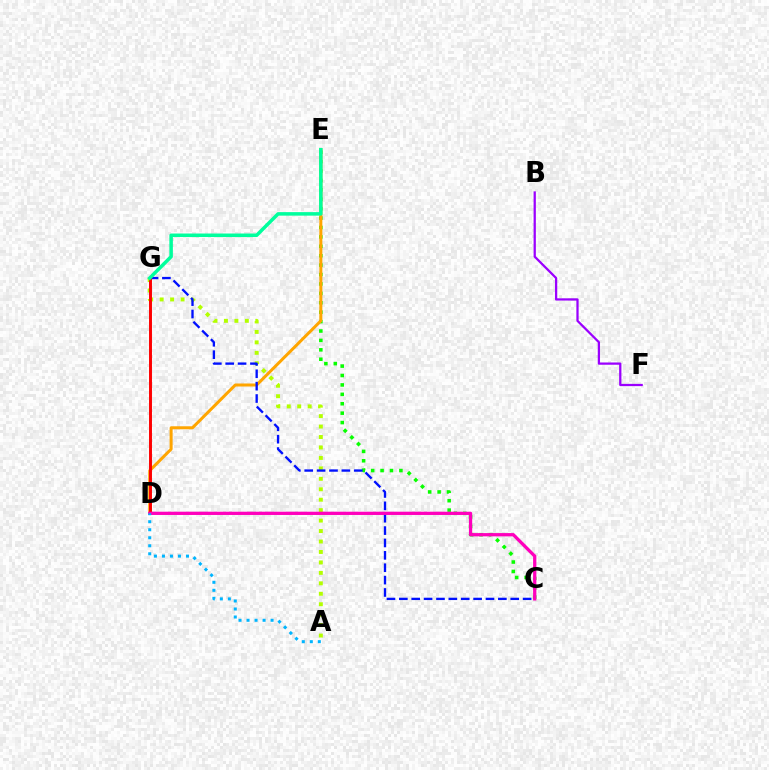{('C', 'E'): [{'color': '#08ff00', 'line_style': 'dotted', 'thickness': 2.56}], ('A', 'G'): [{'color': '#b3ff00', 'line_style': 'dotted', 'thickness': 2.84}], ('D', 'E'): [{'color': '#ffa500', 'line_style': 'solid', 'thickness': 2.17}], ('C', 'G'): [{'color': '#0010ff', 'line_style': 'dashed', 'thickness': 1.68}], ('D', 'G'): [{'color': '#ff0000', 'line_style': 'solid', 'thickness': 2.12}], ('C', 'D'): [{'color': '#ff00bd', 'line_style': 'solid', 'thickness': 2.35}], ('E', 'G'): [{'color': '#00ff9d', 'line_style': 'solid', 'thickness': 2.53}], ('B', 'F'): [{'color': '#9b00ff', 'line_style': 'solid', 'thickness': 1.63}], ('A', 'D'): [{'color': '#00b5ff', 'line_style': 'dotted', 'thickness': 2.18}]}